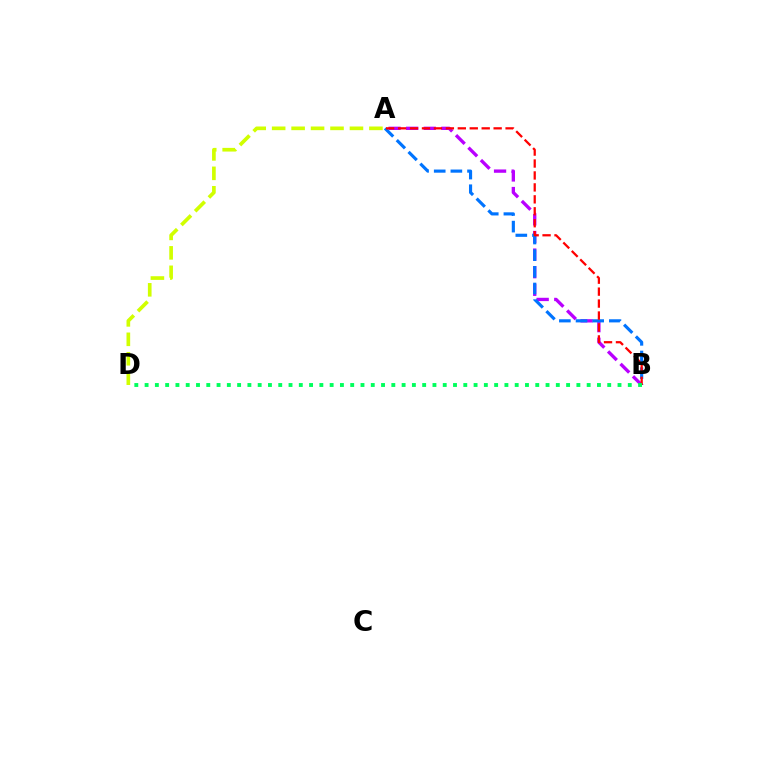{('A', 'D'): [{'color': '#d1ff00', 'line_style': 'dashed', 'thickness': 2.64}], ('A', 'B'): [{'color': '#b900ff', 'line_style': 'dashed', 'thickness': 2.39}, {'color': '#0074ff', 'line_style': 'dashed', 'thickness': 2.26}, {'color': '#ff0000', 'line_style': 'dashed', 'thickness': 1.62}], ('B', 'D'): [{'color': '#00ff5c', 'line_style': 'dotted', 'thickness': 2.79}]}